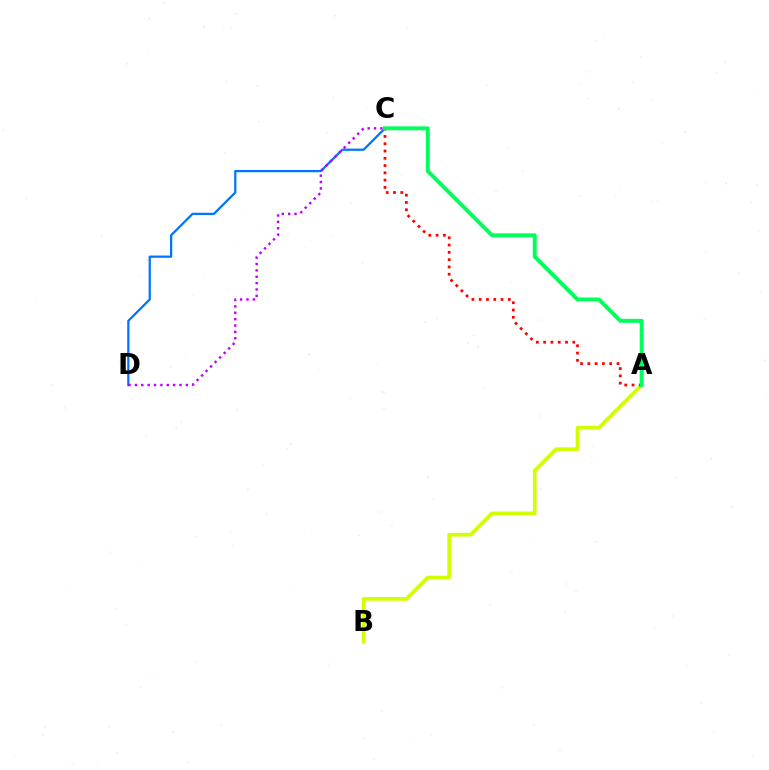{('C', 'D'): [{'color': '#0074ff', 'line_style': 'solid', 'thickness': 1.61}, {'color': '#b900ff', 'line_style': 'dotted', 'thickness': 1.73}], ('A', 'B'): [{'color': '#d1ff00', 'line_style': 'solid', 'thickness': 2.64}], ('A', 'C'): [{'color': '#ff0000', 'line_style': 'dotted', 'thickness': 1.98}, {'color': '#00ff5c', 'line_style': 'solid', 'thickness': 2.83}]}